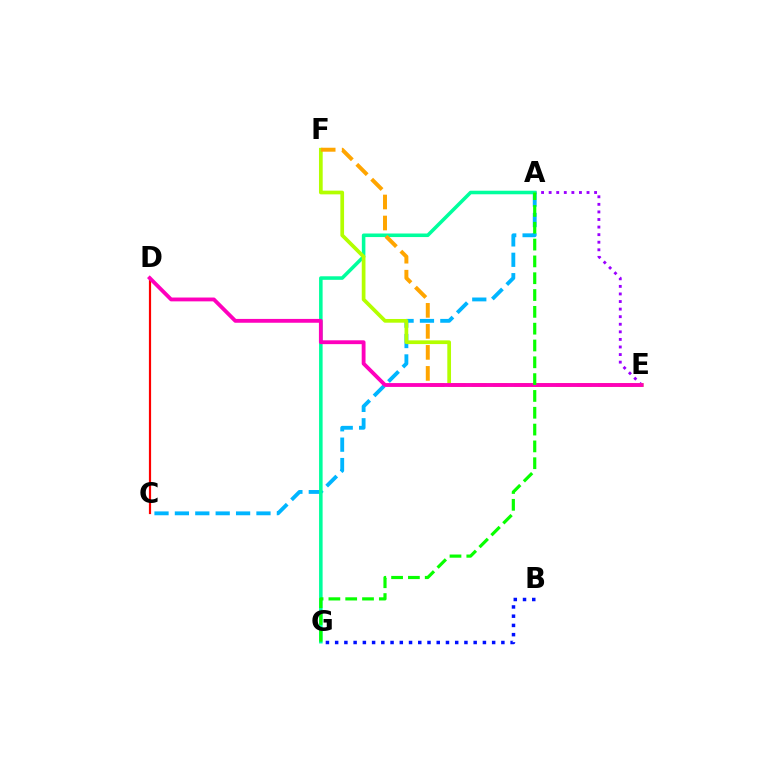{('A', 'E'): [{'color': '#9b00ff', 'line_style': 'dotted', 'thickness': 2.06}], ('A', 'C'): [{'color': '#00b5ff', 'line_style': 'dashed', 'thickness': 2.77}], ('B', 'G'): [{'color': '#0010ff', 'line_style': 'dotted', 'thickness': 2.51}], ('A', 'G'): [{'color': '#00ff9d', 'line_style': 'solid', 'thickness': 2.56}, {'color': '#08ff00', 'line_style': 'dashed', 'thickness': 2.28}], ('E', 'F'): [{'color': '#b3ff00', 'line_style': 'solid', 'thickness': 2.67}, {'color': '#ffa500', 'line_style': 'dashed', 'thickness': 2.85}], ('C', 'D'): [{'color': '#ff0000', 'line_style': 'solid', 'thickness': 1.58}], ('D', 'E'): [{'color': '#ff00bd', 'line_style': 'solid', 'thickness': 2.76}]}